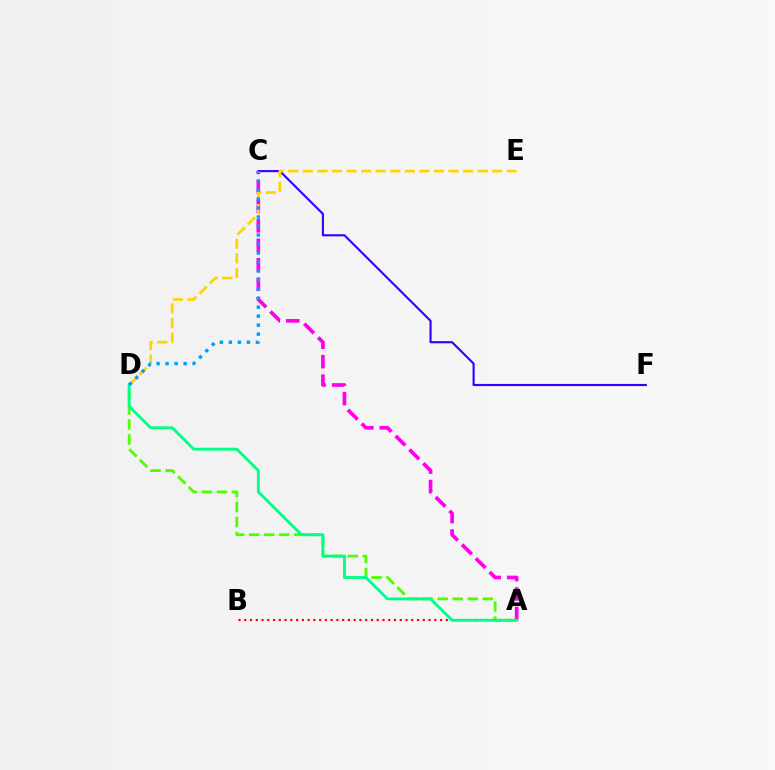{('C', 'F'): [{'color': '#3700ff', 'line_style': 'solid', 'thickness': 1.54}], ('A', 'C'): [{'color': '#ff00ed', 'line_style': 'dashed', 'thickness': 2.65}], ('D', 'E'): [{'color': '#ffd500', 'line_style': 'dashed', 'thickness': 1.98}], ('A', 'B'): [{'color': '#ff0000', 'line_style': 'dotted', 'thickness': 1.56}], ('A', 'D'): [{'color': '#4fff00', 'line_style': 'dashed', 'thickness': 2.04}, {'color': '#00ff86', 'line_style': 'solid', 'thickness': 2.06}], ('C', 'D'): [{'color': '#009eff', 'line_style': 'dotted', 'thickness': 2.45}]}